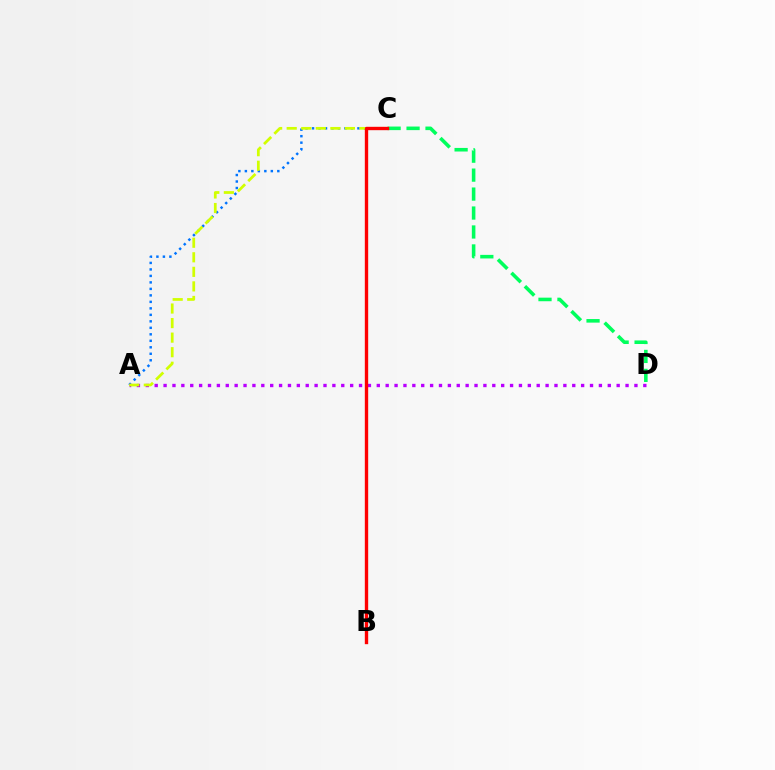{('A', 'C'): [{'color': '#0074ff', 'line_style': 'dotted', 'thickness': 1.76}, {'color': '#d1ff00', 'line_style': 'dashed', 'thickness': 1.98}], ('A', 'D'): [{'color': '#b900ff', 'line_style': 'dotted', 'thickness': 2.41}], ('C', 'D'): [{'color': '#00ff5c', 'line_style': 'dashed', 'thickness': 2.57}], ('B', 'C'): [{'color': '#ff0000', 'line_style': 'solid', 'thickness': 2.42}]}